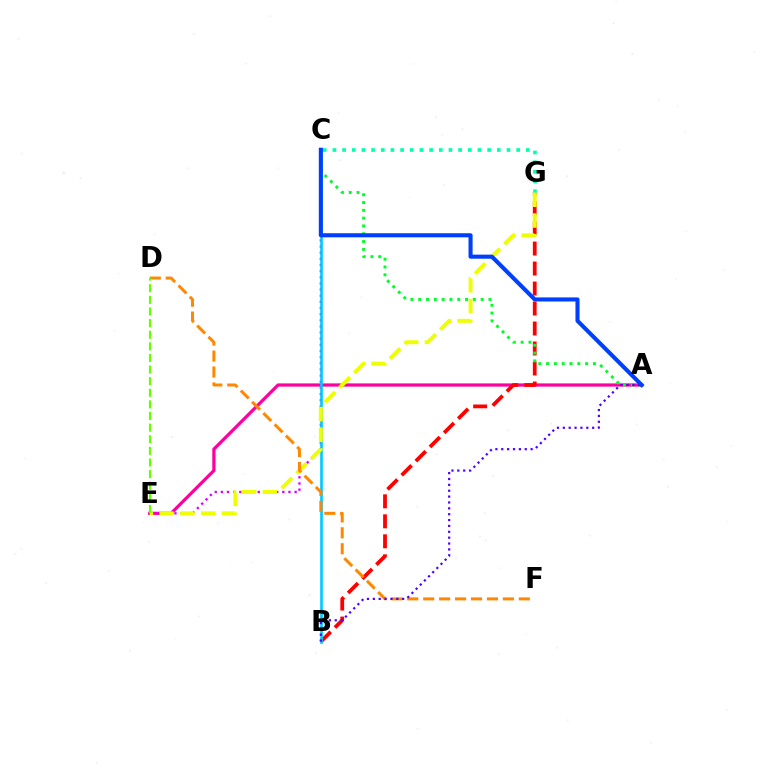{('A', 'E'): [{'color': '#ff00a0', 'line_style': 'solid', 'thickness': 2.31}], ('B', 'G'): [{'color': '#ff0000', 'line_style': 'dashed', 'thickness': 2.72}], ('C', 'E'): [{'color': '#d600ff', 'line_style': 'dotted', 'thickness': 1.67}], ('A', 'C'): [{'color': '#00ff27', 'line_style': 'dotted', 'thickness': 2.12}, {'color': '#003fff', 'line_style': 'solid', 'thickness': 2.94}], ('C', 'G'): [{'color': '#00ffaf', 'line_style': 'dotted', 'thickness': 2.63}], ('B', 'C'): [{'color': '#00c7ff', 'line_style': 'solid', 'thickness': 1.9}], ('E', 'G'): [{'color': '#eeff00', 'line_style': 'dashed', 'thickness': 2.82}], ('D', 'F'): [{'color': '#ff8800', 'line_style': 'dashed', 'thickness': 2.16}], ('A', 'B'): [{'color': '#4f00ff', 'line_style': 'dotted', 'thickness': 1.59}], ('D', 'E'): [{'color': '#66ff00', 'line_style': 'dashed', 'thickness': 1.58}]}